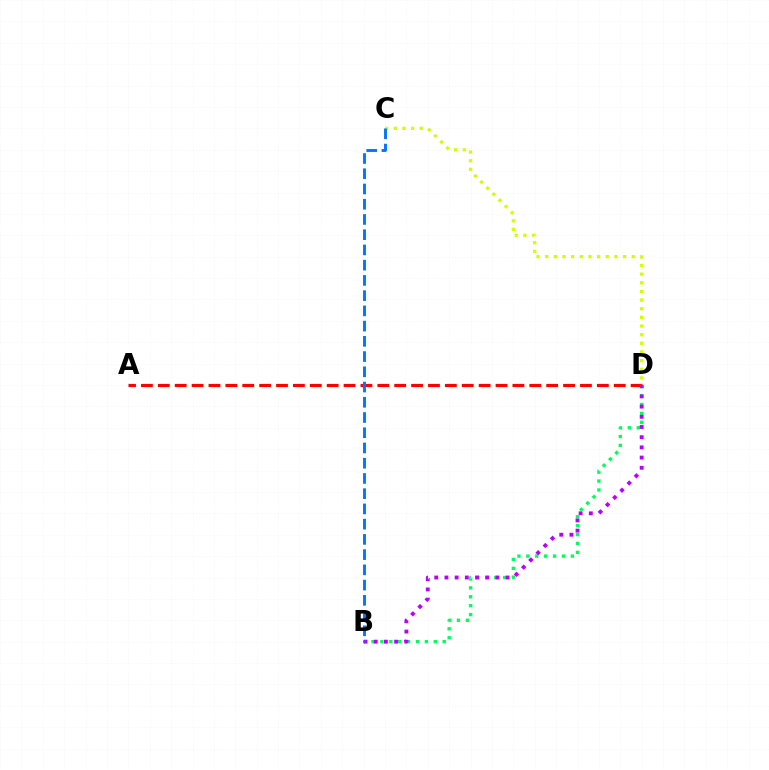{('B', 'D'): [{'color': '#00ff5c', 'line_style': 'dotted', 'thickness': 2.42}, {'color': '#b900ff', 'line_style': 'dotted', 'thickness': 2.77}], ('A', 'D'): [{'color': '#ff0000', 'line_style': 'dashed', 'thickness': 2.29}], ('C', 'D'): [{'color': '#d1ff00', 'line_style': 'dotted', 'thickness': 2.35}], ('B', 'C'): [{'color': '#0074ff', 'line_style': 'dashed', 'thickness': 2.07}]}